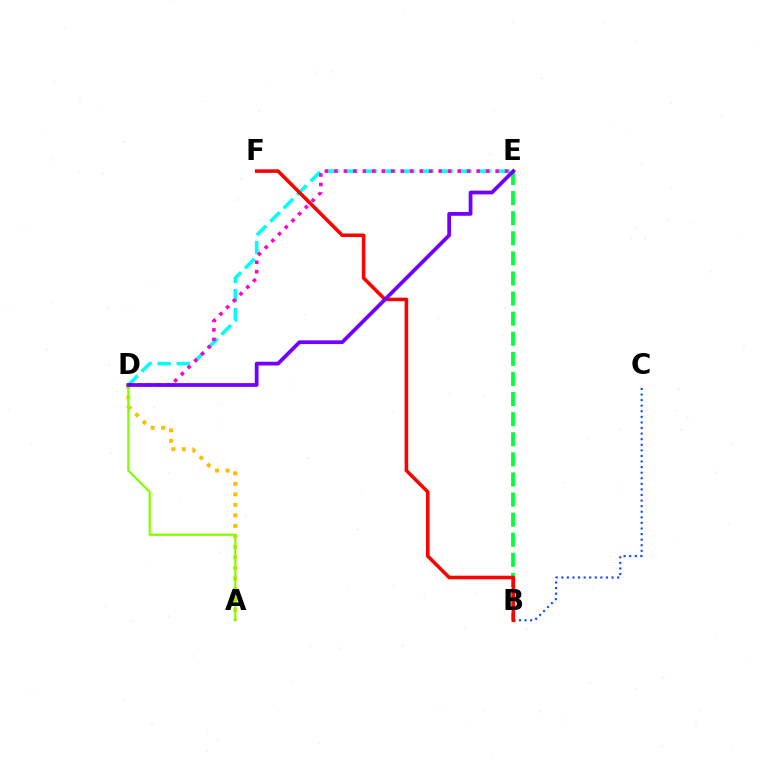{('A', 'D'): [{'color': '#ffbd00', 'line_style': 'dotted', 'thickness': 2.86}, {'color': '#84ff00', 'line_style': 'solid', 'thickness': 1.62}], ('B', 'C'): [{'color': '#004bff', 'line_style': 'dotted', 'thickness': 1.52}], ('B', 'E'): [{'color': '#00ff39', 'line_style': 'dashed', 'thickness': 2.73}], ('D', 'E'): [{'color': '#00fff6', 'line_style': 'dashed', 'thickness': 2.58}, {'color': '#ff00cf', 'line_style': 'dotted', 'thickness': 2.58}, {'color': '#7200ff', 'line_style': 'solid', 'thickness': 2.7}], ('B', 'F'): [{'color': '#ff0000', 'line_style': 'solid', 'thickness': 2.56}]}